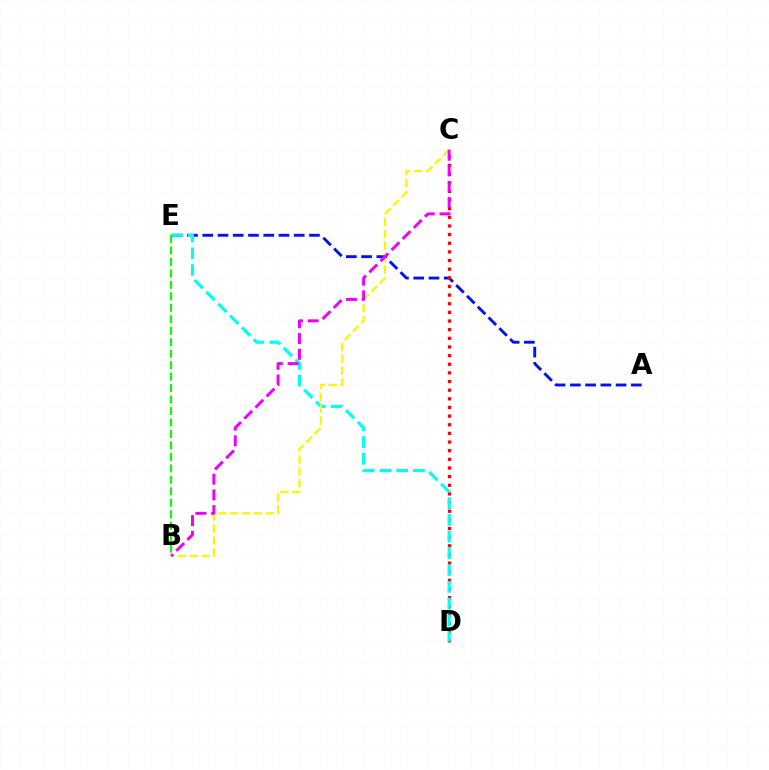{('A', 'E'): [{'color': '#0010ff', 'line_style': 'dashed', 'thickness': 2.07}], ('C', 'D'): [{'color': '#ff0000', 'line_style': 'dotted', 'thickness': 2.35}], ('D', 'E'): [{'color': '#00fff6', 'line_style': 'dashed', 'thickness': 2.28}], ('B', 'C'): [{'color': '#fcf500', 'line_style': 'dashed', 'thickness': 1.62}, {'color': '#ee00ff', 'line_style': 'dashed', 'thickness': 2.14}], ('B', 'E'): [{'color': '#08ff00', 'line_style': 'dashed', 'thickness': 1.56}]}